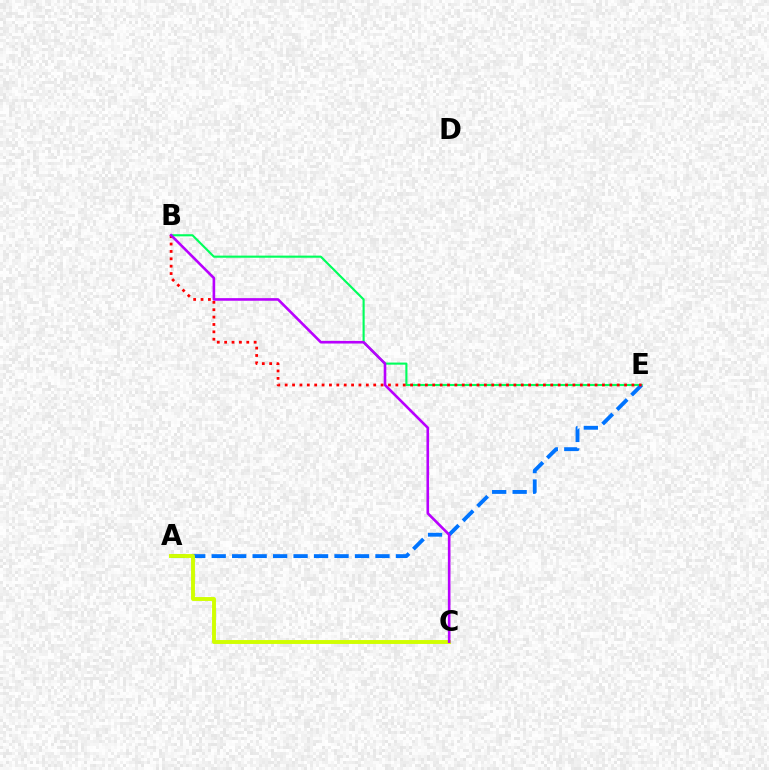{('B', 'E'): [{'color': '#00ff5c', 'line_style': 'solid', 'thickness': 1.53}, {'color': '#ff0000', 'line_style': 'dotted', 'thickness': 2.0}], ('A', 'E'): [{'color': '#0074ff', 'line_style': 'dashed', 'thickness': 2.78}], ('A', 'C'): [{'color': '#d1ff00', 'line_style': 'solid', 'thickness': 2.8}], ('B', 'C'): [{'color': '#b900ff', 'line_style': 'solid', 'thickness': 1.89}]}